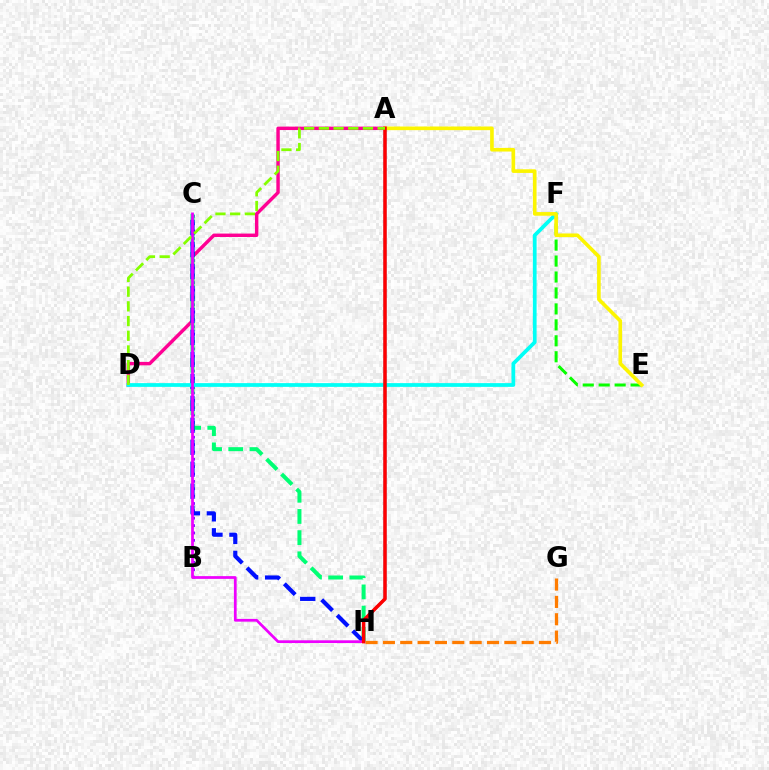{('A', 'D'): [{'color': '#ff0094', 'line_style': 'solid', 'thickness': 2.47}, {'color': '#84ff00', 'line_style': 'dashed', 'thickness': 2.0}], ('B', 'C'): [{'color': '#7200ff', 'line_style': 'dotted', 'thickness': 2.0}], ('E', 'F'): [{'color': '#08ff00', 'line_style': 'dashed', 'thickness': 2.17}], ('C', 'H'): [{'color': '#00ff74', 'line_style': 'dashed', 'thickness': 2.88}, {'color': '#0010ff', 'line_style': 'dashed', 'thickness': 2.99}, {'color': '#ee00ff', 'line_style': 'solid', 'thickness': 1.97}], ('D', 'F'): [{'color': '#00fff6', 'line_style': 'solid', 'thickness': 2.7}], ('A', 'E'): [{'color': '#fcf500', 'line_style': 'solid', 'thickness': 2.62}], ('A', 'H'): [{'color': '#008cff', 'line_style': 'solid', 'thickness': 1.8}, {'color': '#ff0000', 'line_style': 'solid', 'thickness': 2.51}], ('G', 'H'): [{'color': '#ff7c00', 'line_style': 'dashed', 'thickness': 2.36}]}